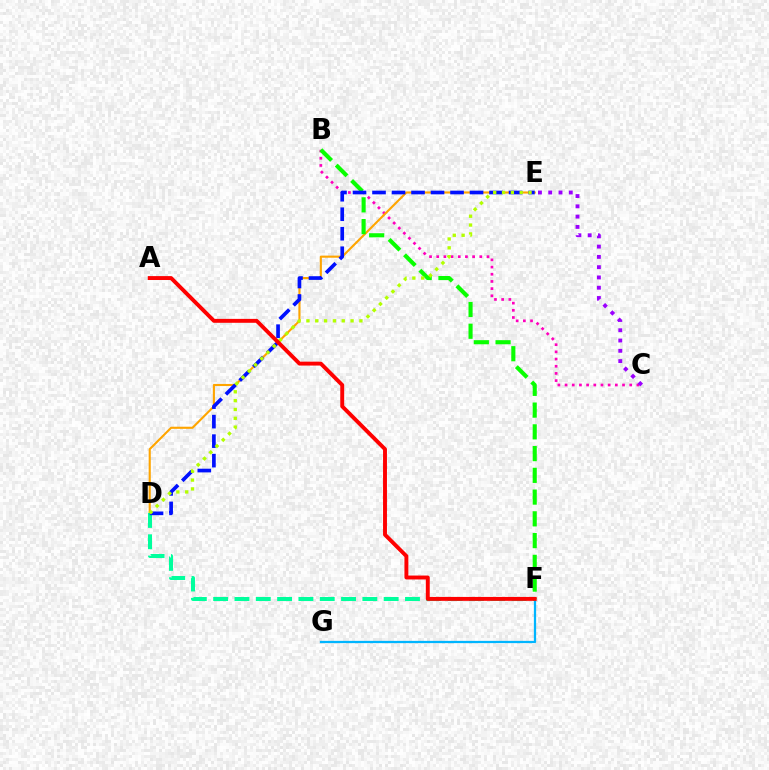{('B', 'C'): [{'color': '#ff00bd', 'line_style': 'dotted', 'thickness': 1.95}], ('F', 'G'): [{'color': '#00b5ff', 'line_style': 'solid', 'thickness': 1.62}], ('D', 'E'): [{'color': '#ffa500', 'line_style': 'solid', 'thickness': 1.52}, {'color': '#0010ff', 'line_style': 'dashed', 'thickness': 2.65}, {'color': '#b3ff00', 'line_style': 'dotted', 'thickness': 2.4}], ('B', 'F'): [{'color': '#08ff00', 'line_style': 'dashed', 'thickness': 2.95}], ('D', 'F'): [{'color': '#00ff9d', 'line_style': 'dashed', 'thickness': 2.9}], ('C', 'E'): [{'color': '#9b00ff', 'line_style': 'dotted', 'thickness': 2.79}], ('A', 'F'): [{'color': '#ff0000', 'line_style': 'solid', 'thickness': 2.82}]}